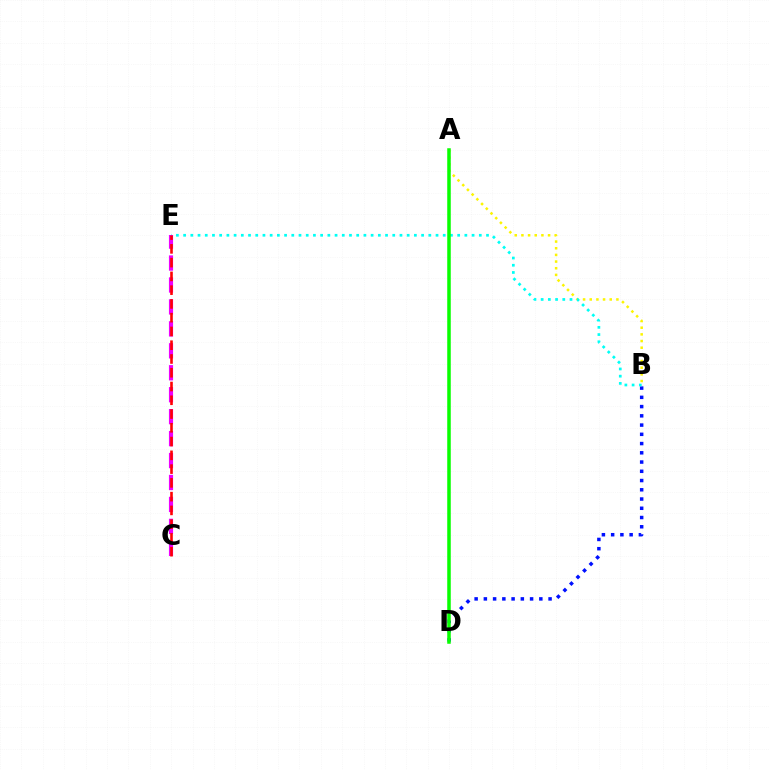{('A', 'B'): [{'color': '#fcf500', 'line_style': 'dotted', 'thickness': 1.81}], ('B', 'D'): [{'color': '#0010ff', 'line_style': 'dotted', 'thickness': 2.51}], ('B', 'E'): [{'color': '#00fff6', 'line_style': 'dotted', 'thickness': 1.96}], ('A', 'D'): [{'color': '#08ff00', 'line_style': 'solid', 'thickness': 2.53}], ('C', 'E'): [{'color': '#ee00ff', 'line_style': 'dashed', 'thickness': 2.98}, {'color': '#ff0000', 'line_style': 'dashed', 'thickness': 1.87}]}